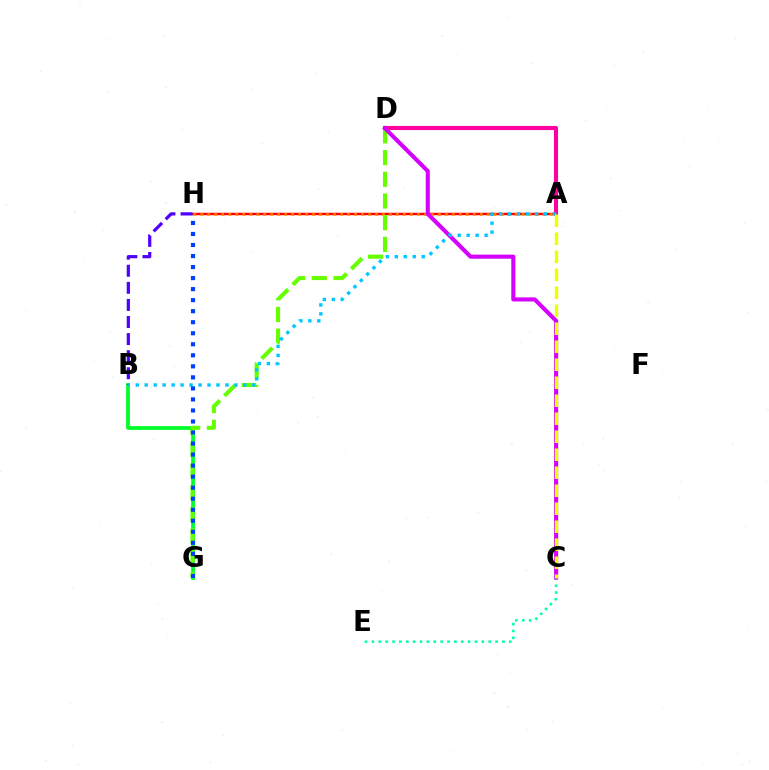{('B', 'G'): [{'color': '#00ff27', 'line_style': 'solid', 'thickness': 2.69}], ('A', 'H'): [{'color': '#ff0000', 'line_style': 'solid', 'thickness': 1.78}, {'color': '#ff8800', 'line_style': 'dotted', 'thickness': 1.9}], ('A', 'D'): [{'color': '#ff00a0', 'line_style': 'solid', 'thickness': 2.95}], ('D', 'G'): [{'color': '#66ff00', 'line_style': 'dashed', 'thickness': 2.95}], ('C', 'E'): [{'color': '#00ffaf', 'line_style': 'dotted', 'thickness': 1.87}], ('C', 'D'): [{'color': '#d600ff', 'line_style': 'solid', 'thickness': 2.95}], ('B', 'H'): [{'color': '#4f00ff', 'line_style': 'dashed', 'thickness': 2.32}], ('A', 'B'): [{'color': '#00c7ff', 'line_style': 'dotted', 'thickness': 2.44}], ('A', 'C'): [{'color': '#eeff00', 'line_style': 'dashed', 'thickness': 2.44}], ('G', 'H'): [{'color': '#003fff', 'line_style': 'dotted', 'thickness': 3.0}]}